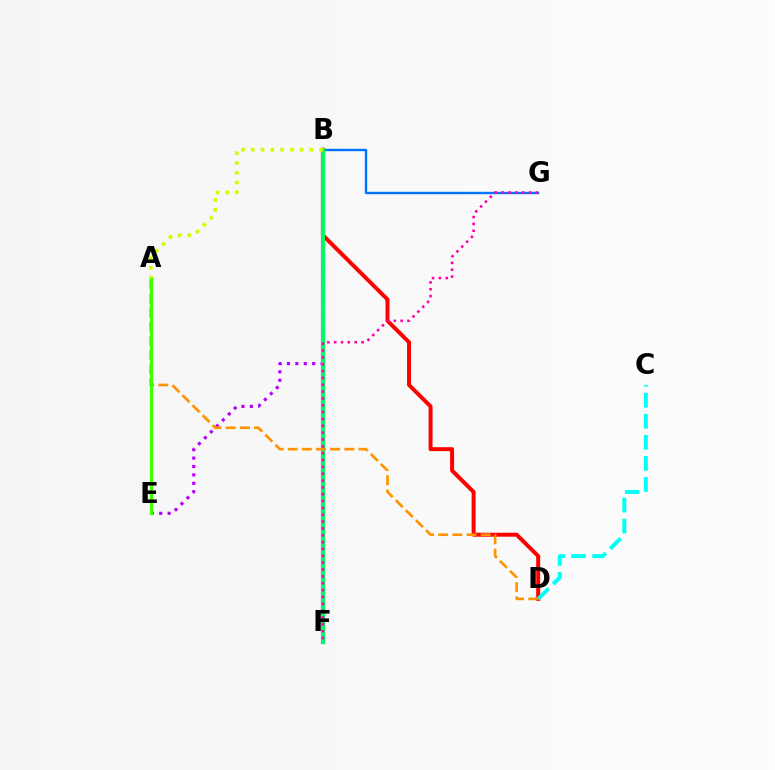{('B', 'F'): [{'color': '#2500ff', 'line_style': 'solid', 'thickness': 2.97}, {'color': '#00ff5c', 'line_style': 'solid', 'thickness': 2.81}], ('B', 'G'): [{'color': '#0074ff', 'line_style': 'solid', 'thickness': 1.71}], ('B', 'E'): [{'color': '#b900ff', 'line_style': 'dotted', 'thickness': 2.29}], ('B', 'D'): [{'color': '#ff0000', 'line_style': 'solid', 'thickness': 2.86}], ('C', 'D'): [{'color': '#00fff6', 'line_style': 'dashed', 'thickness': 2.86}], ('A', 'D'): [{'color': '#ff9400', 'line_style': 'dashed', 'thickness': 1.92}], ('F', 'G'): [{'color': '#ff00ac', 'line_style': 'dotted', 'thickness': 1.86}], ('A', 'E'): [{'color': '#3dff00', 'line_style': 'solid', 'thickness': 2.29}], ('A', 'B'): [{'color': '#d1ff00', 'line_style': 'dotted', 'thickness': 2.65}]}